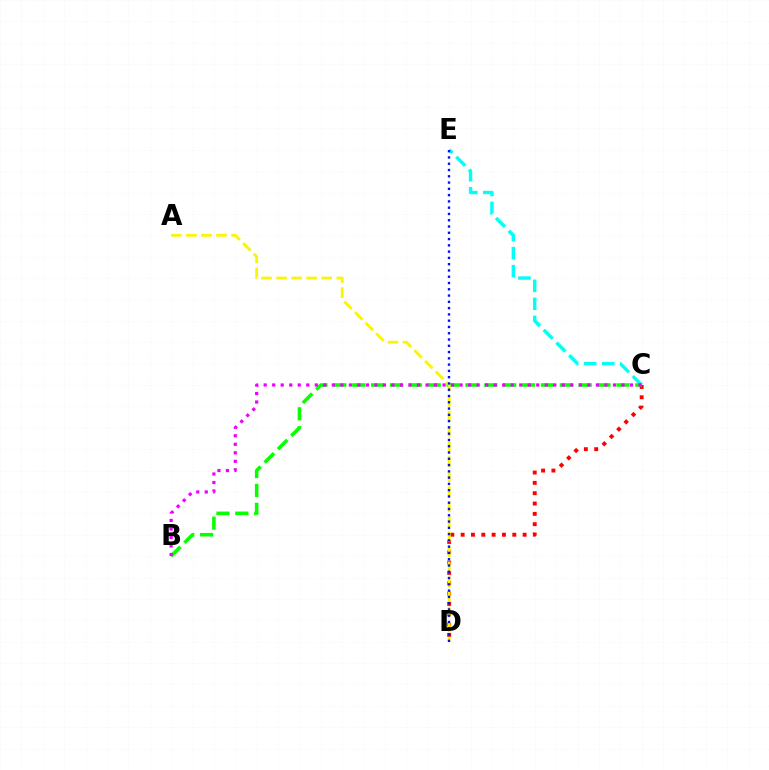{('C', 'D'): [{'color': '#ff0000', 'line_style': 'dotted', 'thickness': 2.81}], ('C', 'E'): [{'color': '#00fff6', 'line_style': 'dashed', 'thickness': 2.45}], ('B', 'C'): [{'color': '#08ff00', 'line_style': 'dashed', 'thickness': 2.56}, {'color': '#ee00ff', 'line_style': 'dotted', 'thickness': 2.31}], ('A', 'D'): [{'color': '#fcf500', 'line_style': 'dashed', 'thickness': 2.04}], ('D', 'E'): [{'color': '#0010ff', 'line_style': 'dotted', 'thickness': 1.71}]}